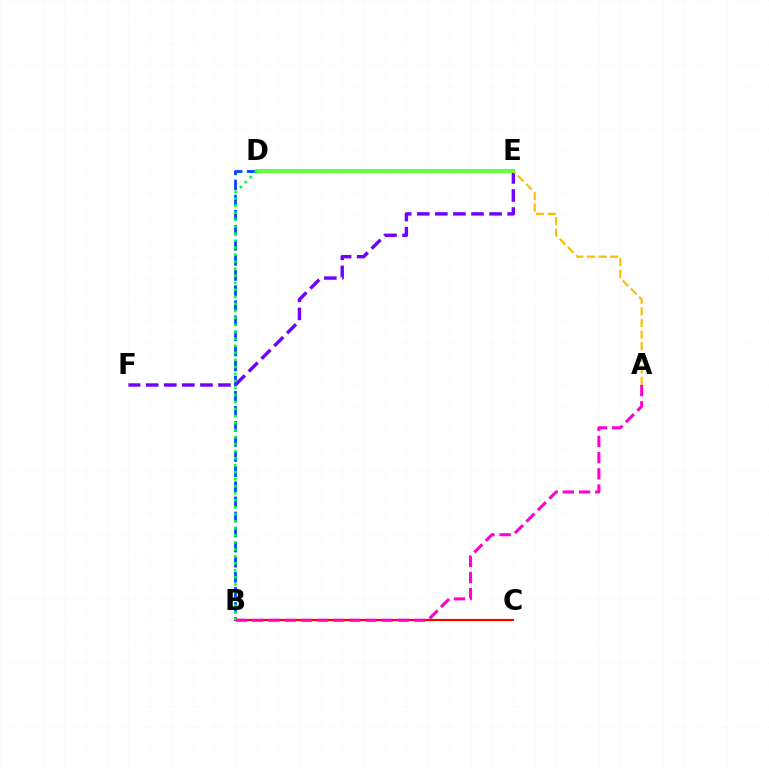{('B', 'C'): [{'color': '#ff0000', 'line_style': 'solid', 'thickness': 1.56}], ('B', 'D'): [{'color': '#004bff', 'line_style': 'dashed', 'thickness': 2.05}, {'color': '#00ff39', 'line_style': 'dotted', 'thickness': 1.91}], ('E', 'F'): [{'color': '#7200ff', 'line_style': 'dashed', 'thickness': 2.46}], ('D', 'E'): [{'color': '#00fff6', 'line_style': 'solid', 'thickness': 2.76}, {'color': '#84ff00', 'line_style': 'solid', 'thickness': 1.81}], ('A', 'E'): [{'color': '#ffbd00', 'line_style': 'dashed', 'thickness': 1.58}], ('A', 'B'): [{'color': '#ff00cf', 'line_style': 'dashed', 'thickness': 2.2}]}